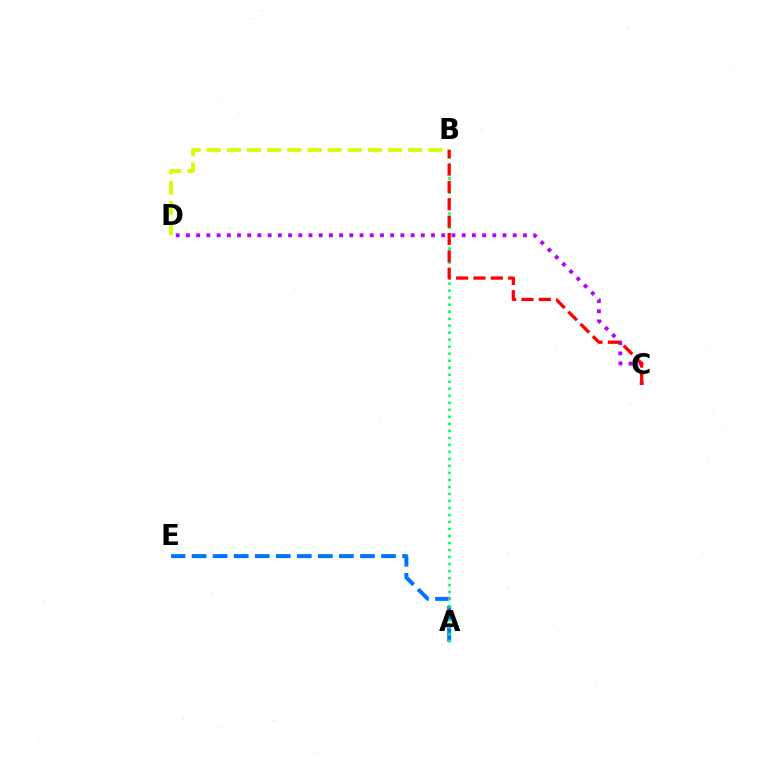{('B', 'D'): [{'color': '#d1ff00', 'line_style': 'dashed', 'thickness': 2.74}], ('A', 'E'): [{'color': '#0074ff', 'line_style': 'dashed', 'thickness': 2.86}], ('A', 'B'): [{'color': '#00ff5c', 'line_style': 'dotted', 'thickness': 1.9}], ('C', 'D'): [{'color': '#b900ff', 'line_style': 'dotted', 'thickness': 2.77}], ('B', 'C'): [{'color': '#ff0000', 'line_style': 'dashed', 'thickness': 2.36}]}